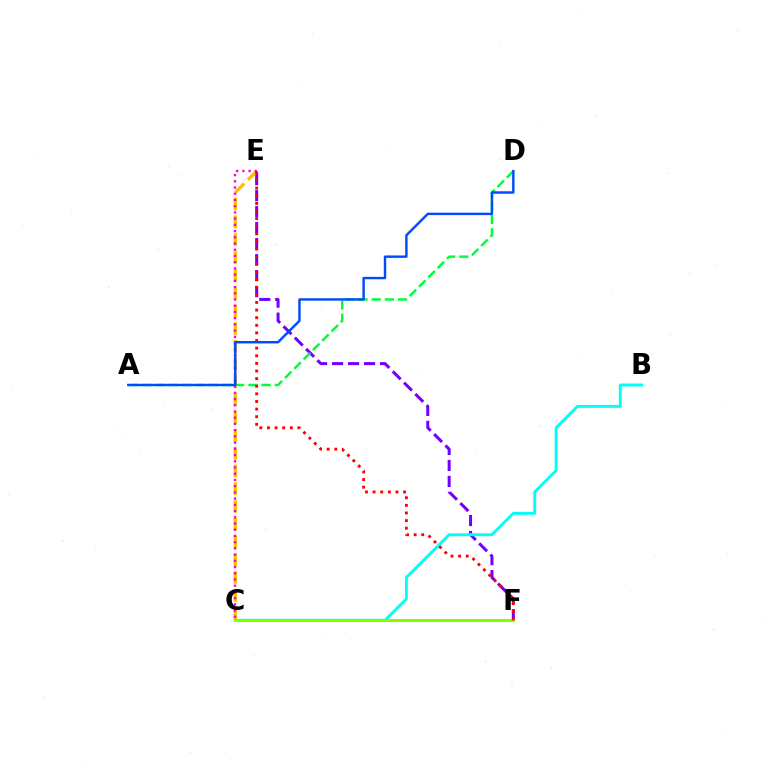{('E', 'F'): [{'color': '#7200ff', 'line_style': 'dashed', 'thickness': 2.17}, {'color': '#ff0000', 'line_style': 'dotted', 'thickness': 2.07}], ('C', 'E'): [{'color': '#ffbd00', 'line_style': 'dashed', 'thickness': 2.42}, {'color': '#ff00cf', 'line_style': 'dotted', 'thickness': 1.69}], ('A', 'D'): [{'color': '#00ff39', 'line_style': 'dashed', 'thickness': 1.79}, {'color': '#004bff', 'line_style': 'solid', 'thickness': 1.75}], ('B', 'C'): [{'color': '#00fff6', 'line_style': 'solid', 'thickness': 2.1}], ('C', 'F'): [{'color': '#84ff00', 'line_style': 'solid', 'thickness': 2.21}]}